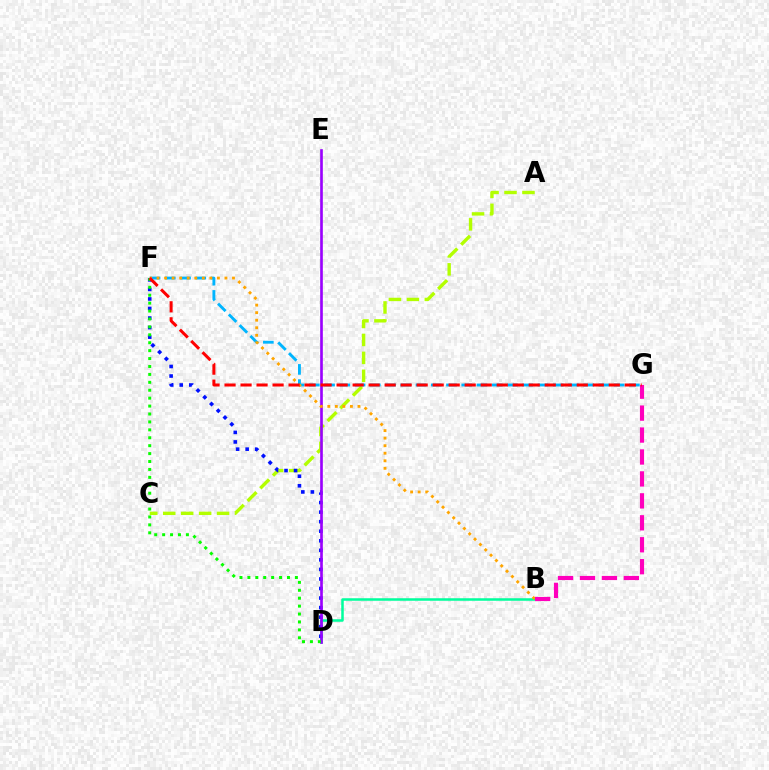{('F', 'G'): [{'color': '#00b5ff', 'line_style': 'dashed', 'thickness': 2.07}, {'color': '#ff0000', 'line_style': 'dashed', 'thickness': 2.17}], ('A', 'C'): [{'color': '#b3ff00', 'line_style': 'dashed', 'thickness': 2.44}], ('B', 'D'): [{'color': '#00ff9d', 'line_style': 'solid', 'thickness': 1.82}], ('D', 'F'): [{'color': '#0010ff', 'line_style': 'dotted', 'thickness': 2.59}, {'color': '#08ff00', 'line_style': 'dotted', 'thickness': 2.15}], ('D', 'E'): [{'color': '#9b00ff', 'line_style': 'solid', 'thickness': 1.9}], ('B', 'F'): [{'color': '#ffa500', 'line_style': 'dotted', 'thickness': 2.05}], ('B', 'G'): [{'color': '#ff00bd', 'line_style': 'dashed', 'thickness': 2.98}]}